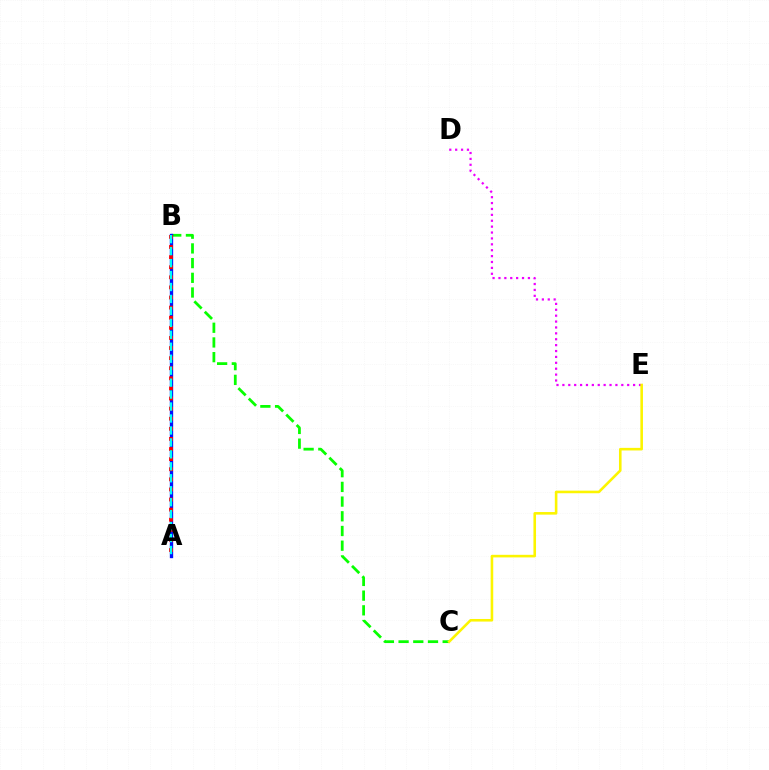{('D', 'E'): [{'color': '#ee00ff', 'line_style': 'dotted', 'thickness': 1.6}], ('B', 'C'): [{'color': '#08ff00', 'line_style': 'dashed', 'thickness': 2.0}], ('A', 'B'): [{'color': '#0010ff', 'line_style': 'solid', 'thickness': 2.4}, {'color': '#ff0000', 'line_style': 'dotted', 'thickness': 2.74}, {'color': '#00fff6', 'line_style': 'dashed', 'thickness': 1.62}], ('C', 'E'): [{'color': '#fcf500', 'line_style': 'solid', 'thickness': 1.86}]}